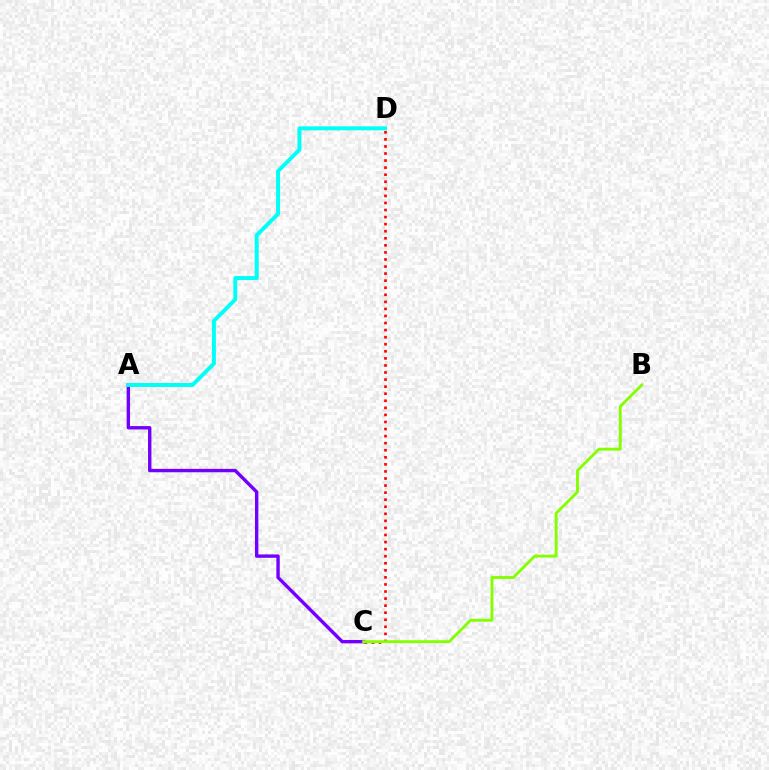{('A', 'C'): [{'color': '#7200ff', 'line_style': 'solid', 'thickness': 2.45}], ('A', 'D'): [{'color': '#00fff6', 'line_style': 'solid', 'thickness': 2.85}], ('C', 'D'): [{'color': '#ff0000', 'line_style': 'dotted', 'thickness': 1.92}], ('B', 'C'): [{'color': '#84ff00', 'line_style': 'solid', 'thickness': 2.06}]}